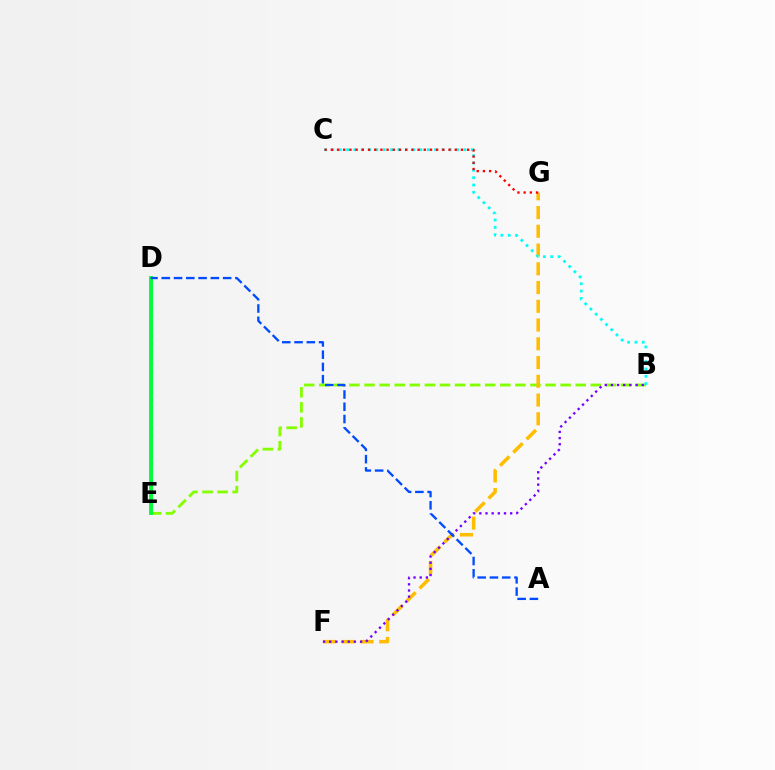{('B', 'E'): [{'color': '#84ff00', 'line_style': 'dashed', 'thickness': 2.05}], ('D', 'E'): [{'color': '#ff00cf', 'line_style': 'dotted', 'thickness': 1.92}, {'color': '#00ff39', 'line_style': 'solid', 'thickness': 2.81}], ('F', 'G'): [{'color': '#ffbd00', 'line_style': 'dashed', 'thickness': 2.55}], ('B', 'C'): [{'color': '#00fff6', 'line_style': 'dotted', 'thickness': 1.99}], ('C', 'G'): [{'color': '#ff0000', 'line_style': 'dotted', 'thickness': 1.68}], ('B', 'F'): [{'color': '#7200ff', 'line_style': 'dotted', 'thickness': 1.68}], ('A', 'D'): [{'color': '#004bff', 'line_style': 'dashed', 'thickness': 1.67}]}